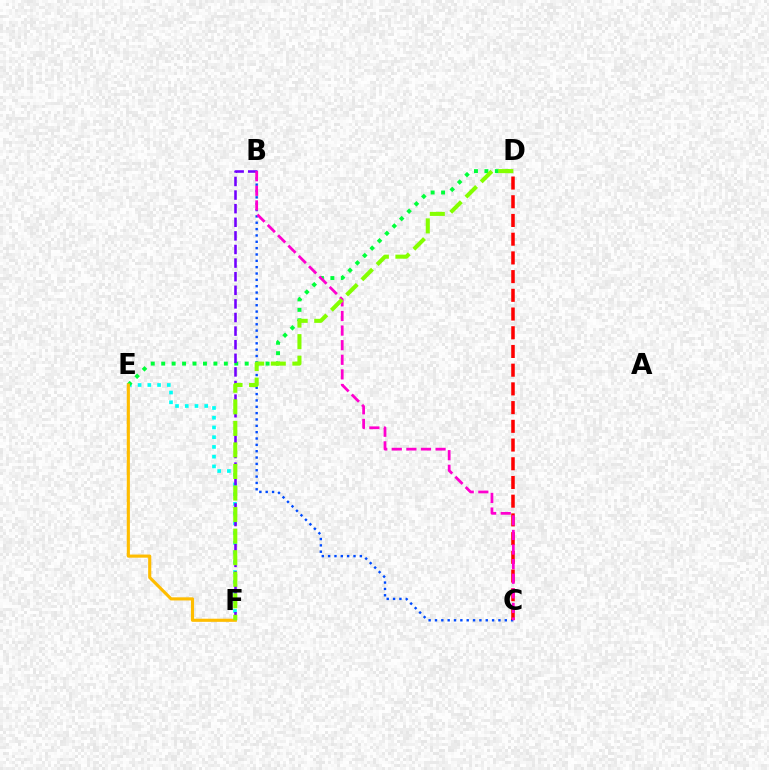{('E', 'F'): [{'color': '#00fff6', 'line_style': 'dotted', 'thickness': 2.65}, {'color': '#ffbd00', 'line_style': 'solid', 'thickness': 2.25}], ('B', 'C'): [{'color': '#004bff', 'line_style': 'dotted', 'thickness': 1.72}, {'color': '#ff00cf', 'line_style': 'dashed', 'thickness': 1.98}], ('D', 'E'): [{'color': '#00ff39', 'line_style': 'dotted', 'thickness': 2.84}], ('B', 'F'): [{'color': '#7200ff', 'line_style': 'dashed', 'thickness': 1.85}], ('C', 'D'): [{'color': '#ff0000', 'line_style': 'dashed', 'thickness': 2.54}], ('D', 'F'): [{'color': '#84ff00', 'line_style': 'dashed', 'thickness': 2.93}]}